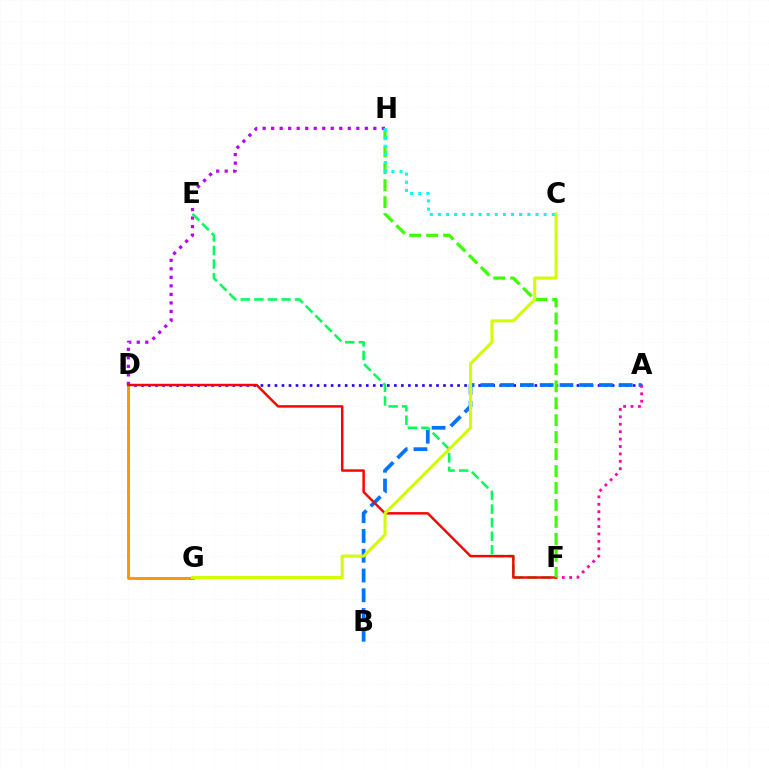{('D', 'H'): [{'color': '#b900ff', 'line_style': 'dotted', 'thickness': 2.31}], ('A', 'D'): [{'color': '#2500ff', 'line_style': 'dotted', 'thickness': 1.91}], ('D', 'G'): [{'color': '#ff9400', 'line_style': 'solid', 'thickness': 2.06}], ('A', 'B'): [{'color': '#0074ff', 'line_style': 'dashed', 'thickness': 2.68}], ('E', 'F'): [{'color': '#00ff5c', 'line_style': 'dashed', 'thickness': 1.84}], ('A', 'F'): [{'color': '#ff00ac', 'line_style': 'dotted', 'thickness': 2.01}], ('D', 'F'): [{'color': '#ff0000', 'line_style': 'solid', 'thickness': 1.77}], ('F', 'H'): [{'color': '#3dff00', 'line_style': 'dashed', 'thickness': 2.3}], ('C', 'G'): [{'color': '#d1ff00', 'line_style': 'solid', 'thickness': 2.18}], ('C', 'H'): [{'color': '#00fff6', 'line_style': 'dotted', 'thickness': 2.21}]}